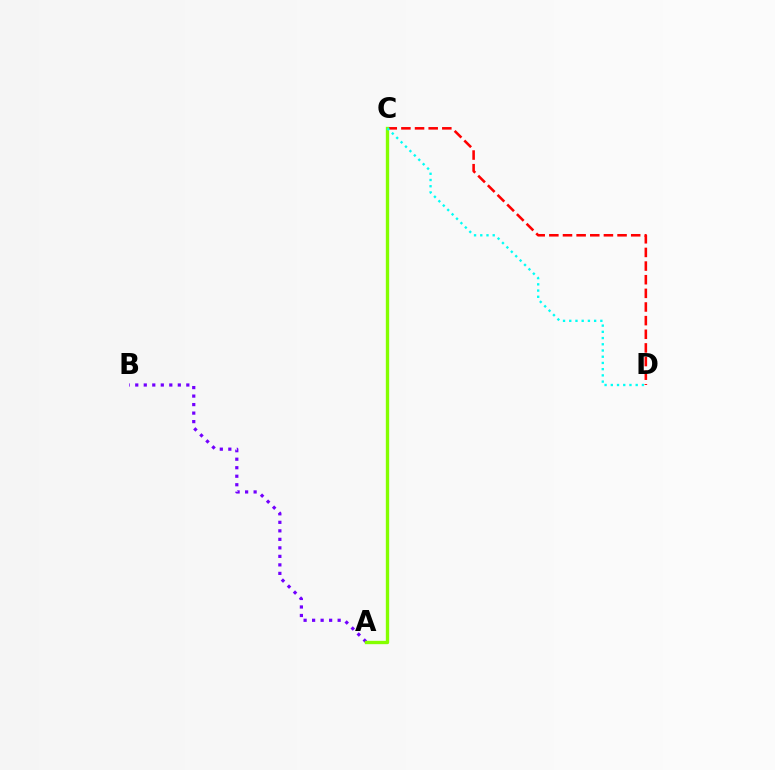{('C', 'D'): [{'color': '#ff0000', 'line_style': 'dashed', 'thickness': 1.85}, {'color': '#00fff6', 'line_style': 'dotted', 'thickness': 1.69}], ('A', 'B'): [{'color': '#7200ff', 'line_style': 'dotted', 'thickness': 2.31}], ('A', 'C'): [{'color': '#84ff00', 'line_style': 'solid', 'thickness': 2.41}]}